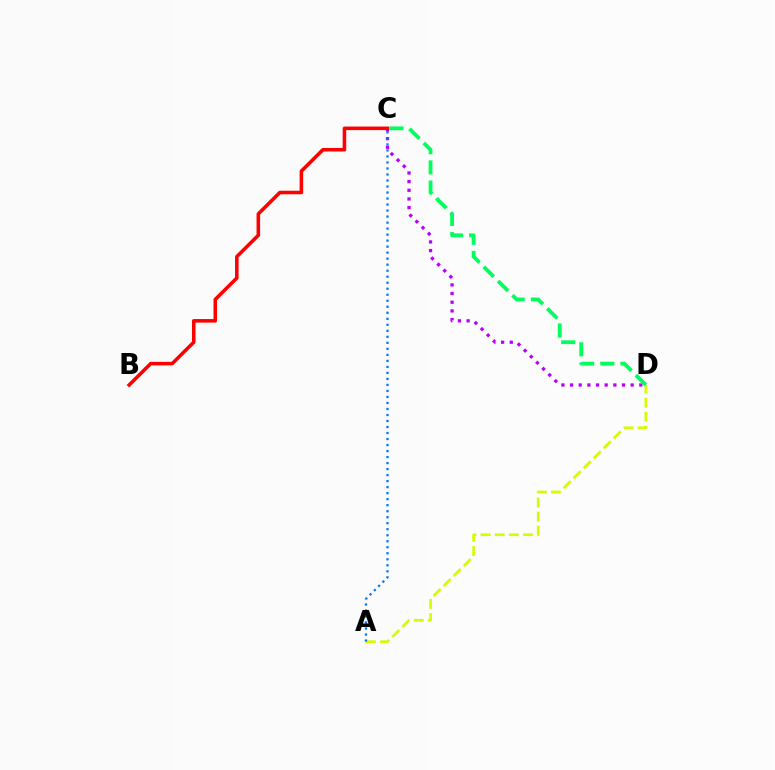{('A', 'D'): [{'color': '#d1ff00', 'line_style': 'dashed', 'thickness': 1.92}], ('C', 'D'): [{'color': '#b900ff', 'line_style': 'dotted', 'thickness': 2.35}, {'color': '#00ff5c', 'line_style': 'dashed', 'thickness': 2.74}], ('B', 'C'): [{'color': '#ff0000', 'line_style': 'solid', 'thickness': 2.56}], ('A', 'C'): [{'color': '#0074ff', 'line_style': 'dotted', 'thickness': 1.63}]}